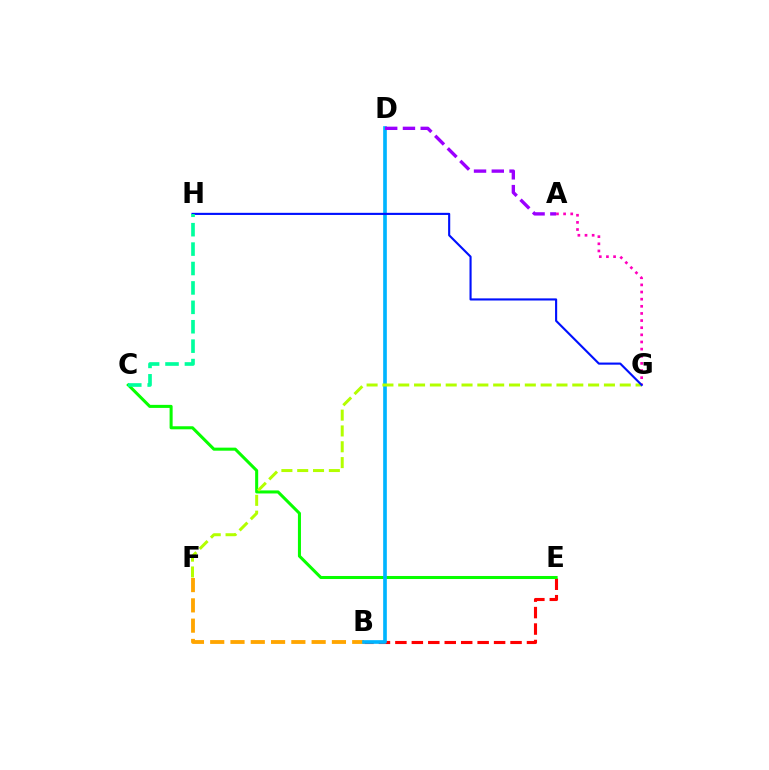{('B', 'E'): [{'color': '#ff0000', 'line_style': 'dashed', 'thickness': 2.23}], ('B', 'F'): [{'color': '#ffa500', 'line_style': 'dashed', 'thickness': 2.76}], ('C', 'E'): [{'color': '#08ff00', 'line_style': 'solid', 'thickness': 2.19}], ('A', 'G'): [{'color': '#ff00bd', 'line_style': 'dotted', 'thickness': 1.94}], ('B', 'D'): [{'color': '#00b5ff', 'line_style': 'solid', 'thickness': 2.63}], ('F', 'G'): [{'color': '#b3ff00', 'line_style': 'dashed', 'thickness': 2.15}], ('G', 'H'): [{'color': '#0010ff', 'line_style': 'solid', 'thickness': 1.53}], ('A', 'D'): [{'color': '#9b00ff', 'line_style': 'dashed', 'thickness': 2.41}], ('C', 'H'): [{'color': '#00ff9d', 'line_style': 'dashed', 'thickness': 2.64}]}